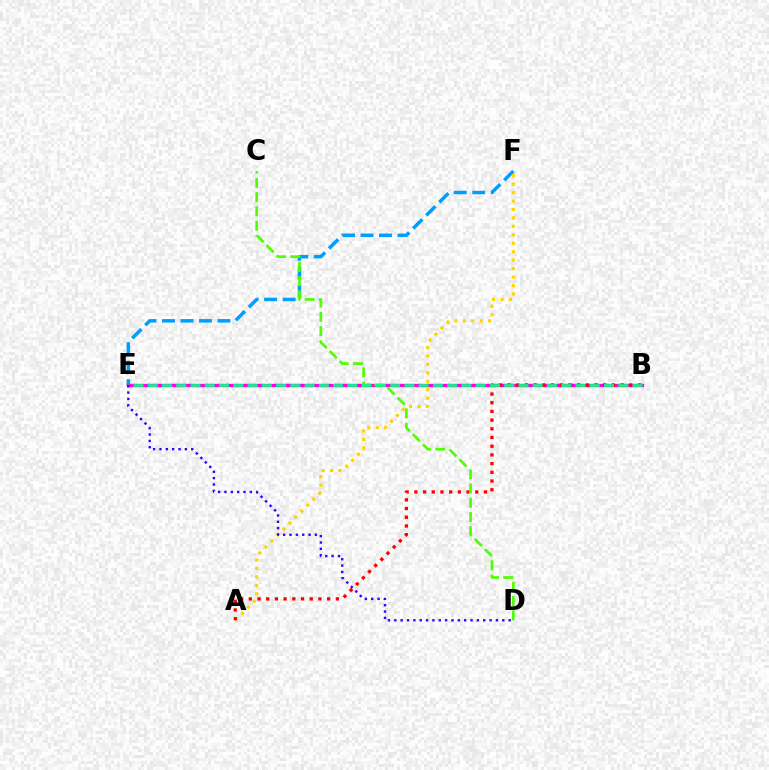{('E', 'F'): [{'color': '#009eff', 'line_style': 'dashed', 'thickness': 2.51}], ('B', 'E'): [{'color': '#ff00ed', 'line_style': 'solid', 'thickness': 2.44}, {'color': '#00ff86', 'line_style': 'dashed', 'thickness': 1.94}], ('A', 'F'): [{'color': '#ffd500', 'line_style': 'dotted', 'thickness': 2.29}], ('A', 'B'): [{'color': '#ff0000', 'line_style': 'dotted', 'thickness': 2.36}], ('C', 'D'): [{'color': '#4fff00', 'line_style': 'dashed', 'thickness': 1.94}], ('D', 'E'): [{'color': '#3700ff', 'line_style': 'dotted', 'thickness': 1.73}]}